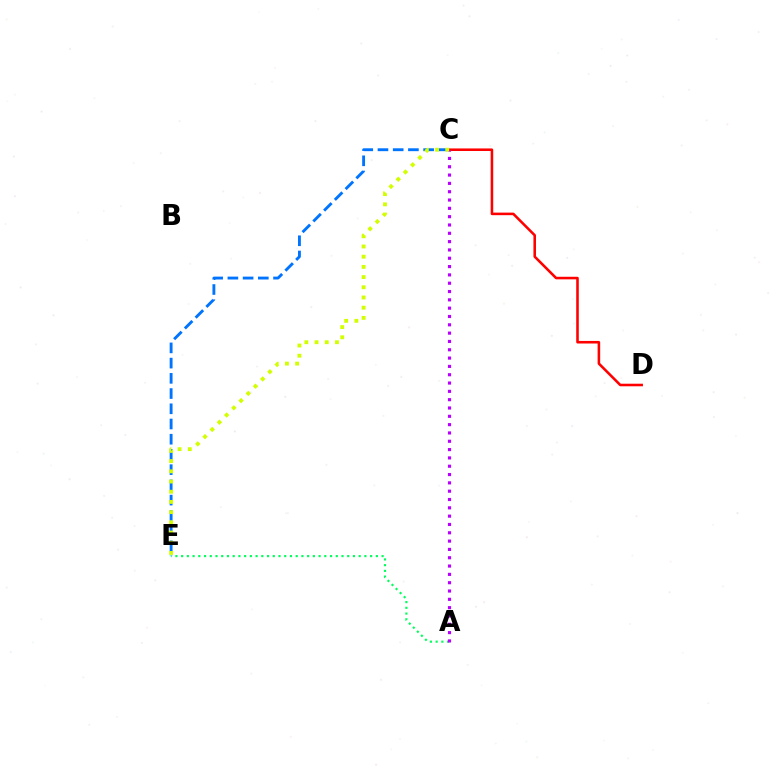{('C', 'D'): [{'color': '#ff0000', 'line_style': 'solid', 'thickness': 1.85}], ('C', 'E'): [{'color': '#0074ff', 'line_style': 'dashed', 'thickness': 2.07}, {'color': '#d1ff00', 'line_style': 'dotted', 'thickness': 2.77}], ('A', 'E'): [{'color': '#00ff5c', 'line_style': 'dotted', 'thickness': 1.56}], ('A', 'C'): [{'color': '#b900ff', 'line_style': 'dotted', 'thickness': 2.26}]}